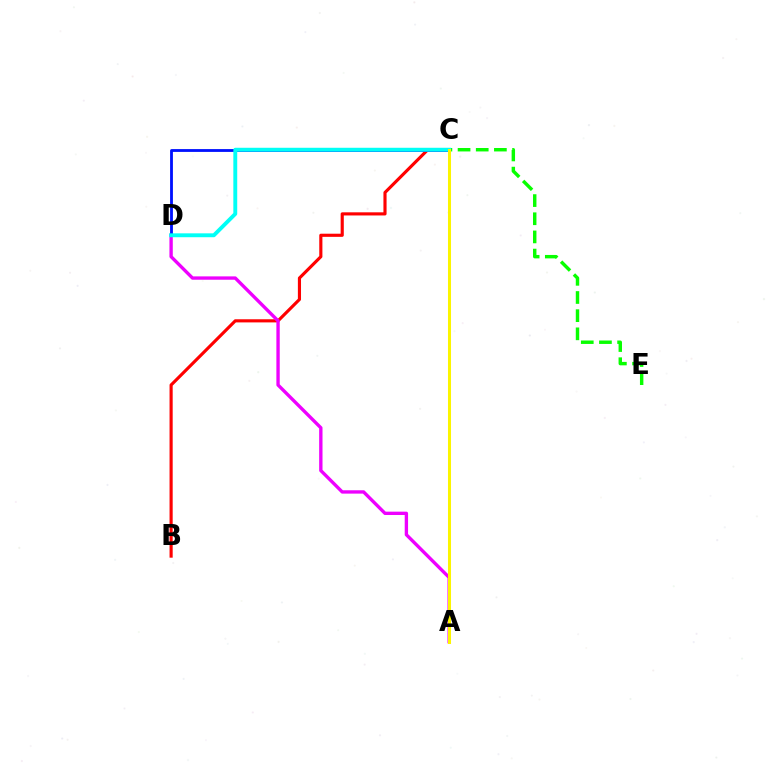{('B', 'C'): [{'color': '#ff0000', 'line_style': 'solid', 'thickness': 2.26}], ('A', 'D'): [{'color': '#ee00ff', 'line_style': 'solid', 'thickness': 2.41}], ('C', 'D'): [{'color': '#0010ff', 'line_style': 'solid', 'thickness': 2.03}, {'color': '#00fff6', 'line_style': 'solid', 'thickness': 2.8}], ('C', 'E'): [{'color': '#08ff00', 'line_style': 'dashed', 'thickness': 2.47}], ('A', 'C'): [{'color': '#fcf500', 'line_style': 'solid', 'thickness': 2.17}]}